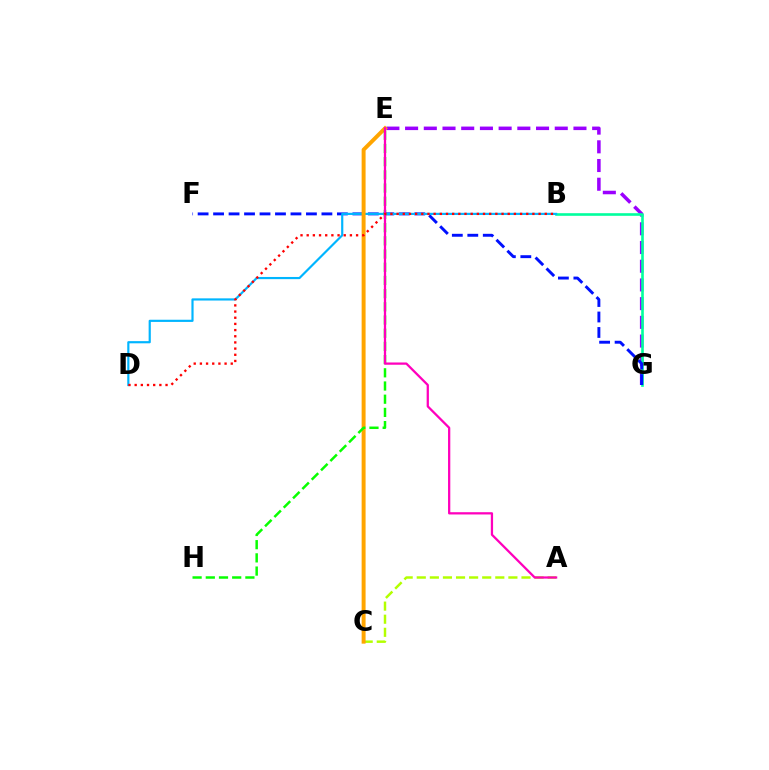{('E', 'G'): [{'color': '#9b00ff', 'line_style': 'dashed', 'thickness': 2.54}], ('B', 'G'): [{'color': '#00ff9d', 'line_style': 'solid', 'thickness': 1.89}], ('F', 'G'): [{'color': '#0010ff', 'line_style': 'dashed', 'thickness': 2.1}], ('A', 'C'): [{'color': '#b3ff00', 'line_style': 'dashed', 'thickness': 1.78}], ('B', 'D'): [{'color': '#00b5ff', 'line_style': 'solid', 'thickness': 1.57}, {'color': '#ff0000', 'line_style': 'dotted', 'thickness': 1.68}], ('C', 'E'): [{'color': '#ffa500', 'line_style': 'solid', 'thickness': 2.85}], ('E', 'H'): [{'color': '#08ff00', 'line_style': 'dashed', 'thickness': 1.79}], ('A', 'E'): [{'color': '#ff00bd', 'line_style': 'solid', 'thickness': 1.63}]}